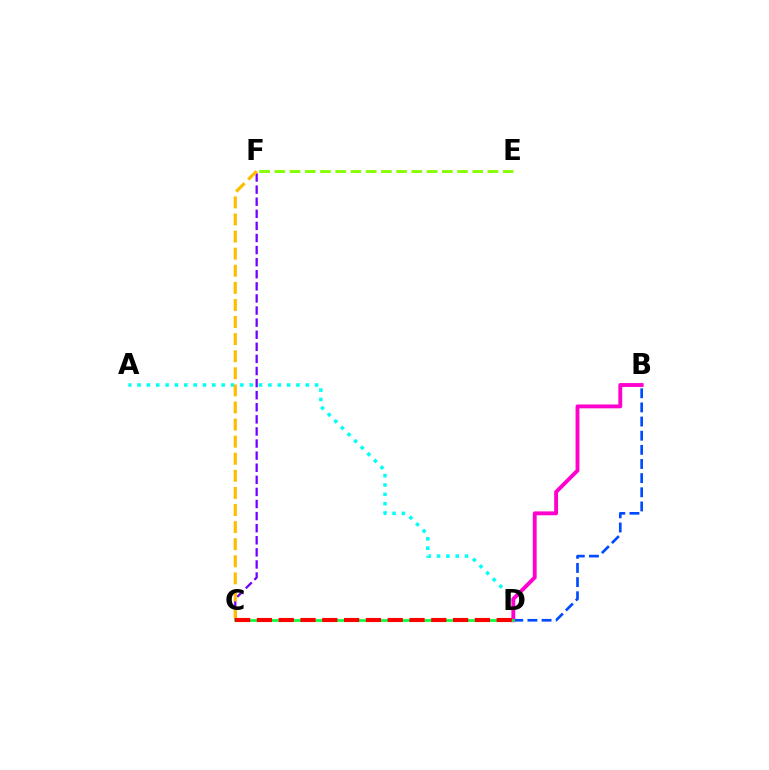{('A', 'D'): [{'color': '#00fff6', 'line_style': 'dotted', 'thickness': 2.54}], ('B', 'D'): [{'color': '#004bff', 'line_style': 'dashed', 'thickness': 1.92}, {'color': '#ff00cf', 'line_style': 'solid', 'thickness': 2.79}], ('C', 'F'): [{'color': '#7200ff', 'line_style': 'dashed', 'thickness': 1.64}, {'color': '#ffbd00', 'line_style': 'dashed', 'thickness': 2.32}], ('E', 'F'): [{'color': '#84ff00', 'line_style': 'dashed', 'thickness': 2.07}], ('C', 'D'): [{'color': '#00ff39', 'line_style': 'solid', 'thickness': 1.9}, {'color': '#ff0000', 'line_style': 'dashed', 'thickness': 2.96}]}